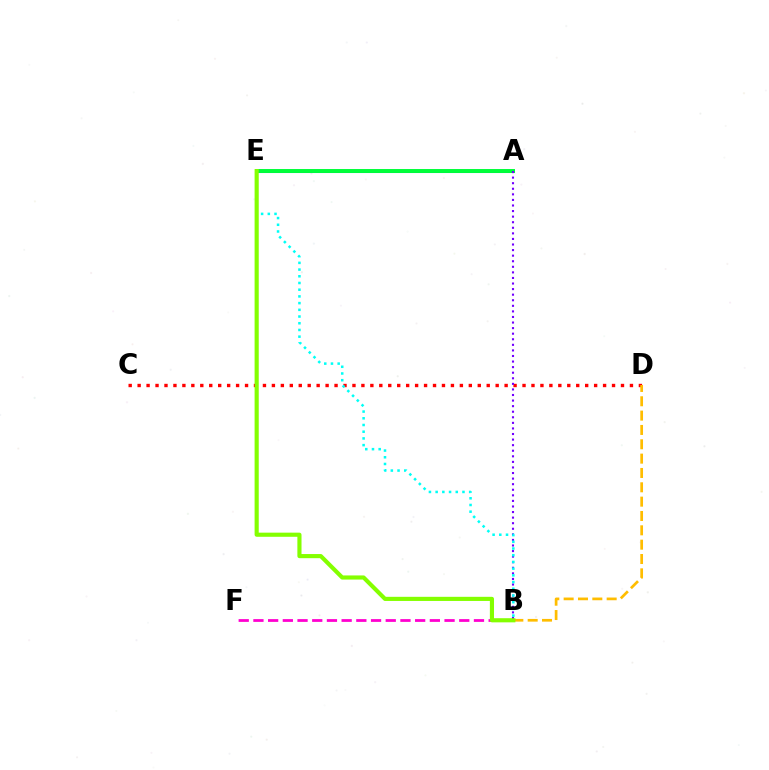{('C', 'D'): [{'color': '#ff0000', 'line_style': 'dotted', 'thickness': 2.43}], ('A', 'E'): [{'color': '#004bff', 'line_style': 'solid', 'thickness': 2.2}, {'color': '#00ff39', 'line_style': 'solid', 'thickness': 2.84}], ('B', 'D'): [{'color': '#ffbd00', 'line_style': 'dashed', 'thickness': 1.95}], ('A', 'B'): [{'color': '#7200ff', 'line_style': 'dotted', 'thickness': 1.51}], ('B', 'F'): [{'color': '#ff00cf', 'line_style': 'dashed', 'thickness': 2.0}], ('B', 'E'): [{'color': '#00fff6', 'line_style': 'dotted', 'thickness': 1.82}, {'color': '#84ff00', 'line_style': 'solid', 'thickness': 2.98}]}